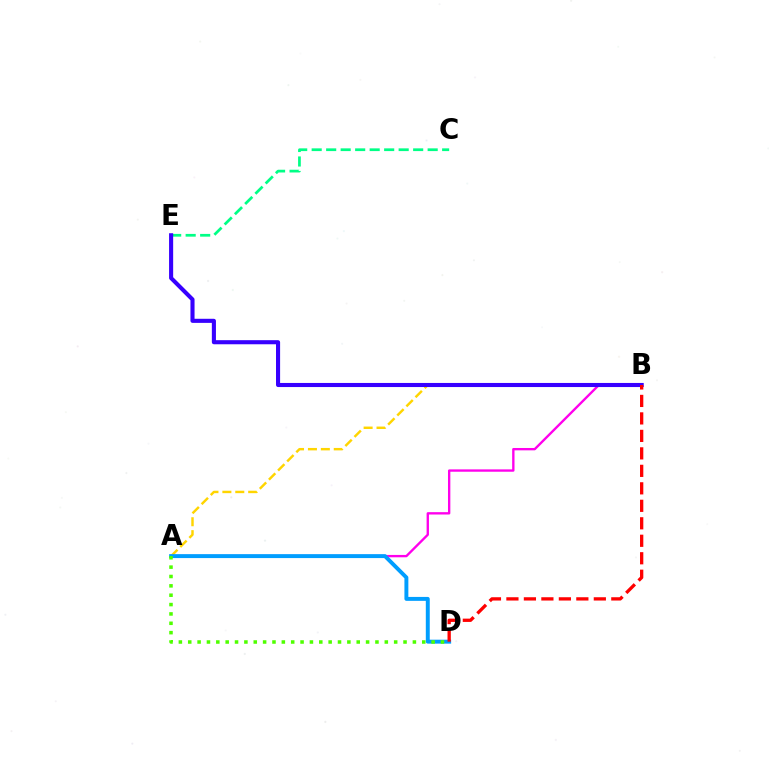{('C', 'E'): [{'color': '#00ff86', 'line_style': 'dashed', 'thickness': 1.97}], ('A', 'B'): [{'color': '#ffd500', 'line_style': 'dashed', 'thickness': 1.75}, {'color': '#ff00ed', 'line_style': 'solid', 'thickness': 1.69}], ('A', 'D'): [{'color': '#009eff', 'line_style': 'solid', 'thickness': 2.83}, {'color': '#4fff00', 'line_style': 'dotted', 'thickness': 2.54}], ('B', 'E'): [{'color': '#3700ff', 'line_style': 'solid', 'thickness': 2.95}], ('B', 'D'): [{'color': '#ff0000', 'line_style': 'dashed', 'thickness': 2.37}]}